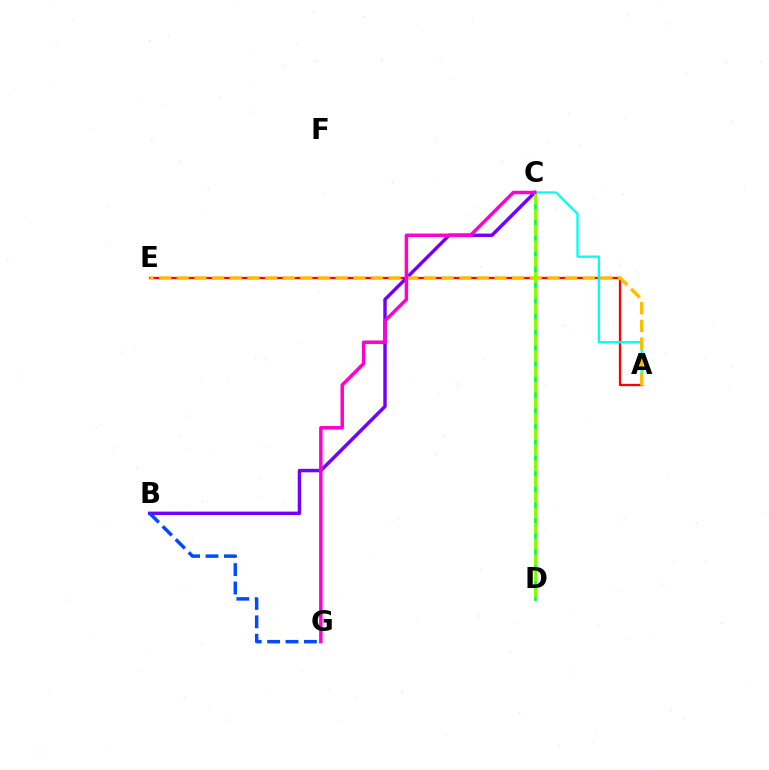{('C', 'D'): [{'color': '#00ff39', 'line_style': 'solid', 'thickness': 1.96}, {'color': '#84ff00', 'line_style': 'dashed', 'thickness': 2.13}], ('A', 'E'): [{'color': '#ff0000', 'line_style': 'solid', 'thickness': 1.64}, {'color': '#ffbd00', 'line_style': 'dashed', 'thickness': 2.4}], ('B', 'C'): [{'color': '#7200ff', 'line_style': 'solid', 'thickness': 2.49}], ('B', 'G'): [{'color': '#004bff', 'line_style': 'dashed', 'thickness': 2.5}], ('A', 'C'): [{'color': '#00fff6', 'line_style': 'solid', 'thickness': 1.67}], ('C', 'G'): [{'color': '#ff00cf', 'line_style': 'solid', 'thickness': 2.51}]}